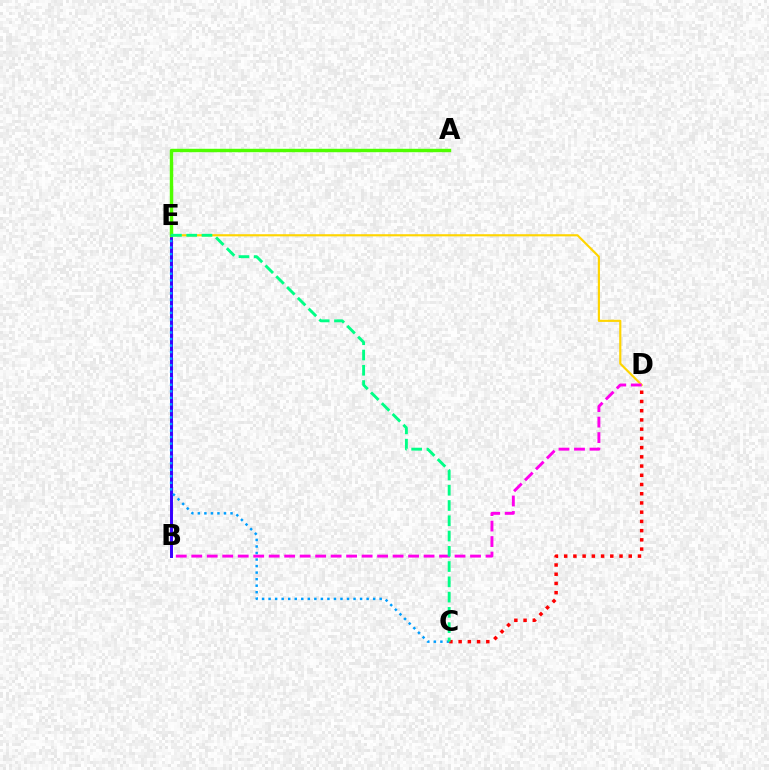{('D', 'E'): [{'color': '#ffd500', 'line_style': 'solid', 'thickness': 1.56}], ('B', 'E'): [{'color': '#3700ff', 'line_style': 'solid', 'thickness': 2.13}], ('B', 'D'): [{'color': '#ff00ed', 'line_style': 'dashed', 'thickness': 2.1}], ('C', 'D'): [{'color': '#ff0000', 'line_style': 'dotted', 'thickness': 2.51}], ('A', 'E'): [{'color': '#4fff00', 'line_style': 'solid', 'thickness': 2.46}], ('C', 'E'): [{'color': '#009eff', 'line_style': 'dotted', 'thickness': 1.78}, {'color': '#00ff86', 'line_style': 'dashed', 'thickness': 2.07}]}